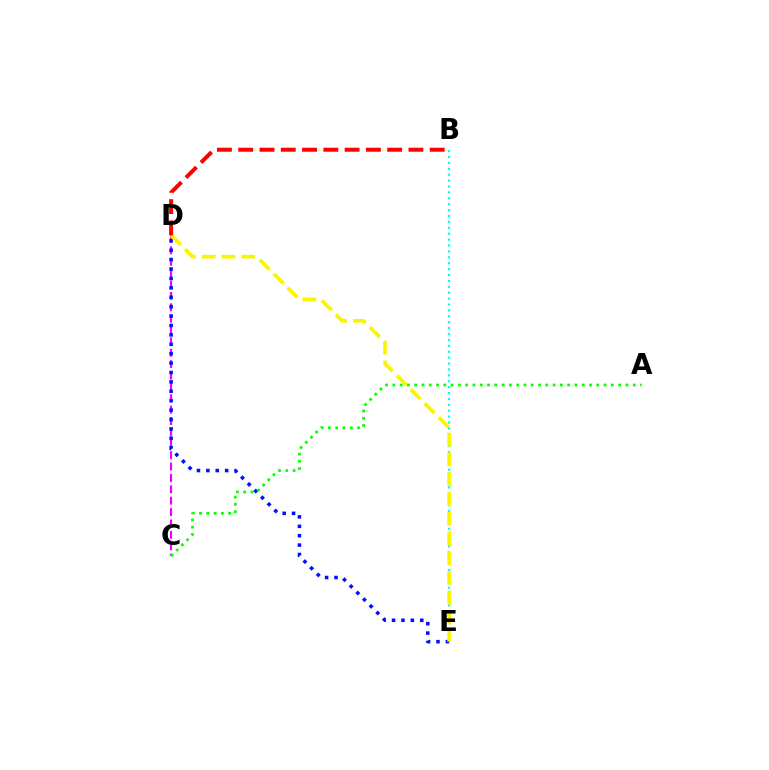{('C', 'D'): [{'color': '#ee00ff', 'line_style': 'dashed', 'thickness': 1.55}], ('B', 'E'): [{'color': '#00fff6', 'line_style': 'dotted', 'thickness': 1.6}], ('D', 'E'): [{'color': '#0010ff', 'line_style': 'dotted', 'thickness': 2.56}, {'color': '#fcf500', 'line_style': 'dashed', 'thickness': 2.68}], ('A', 'C'): [{'color': '#08ff00', 'line_style': 'dotted', 'thickness': 1.98}], ('B', 'D'): [{'color': '#ff0000', 'line_style': 'dashed', 'thickness': 2.89}]}